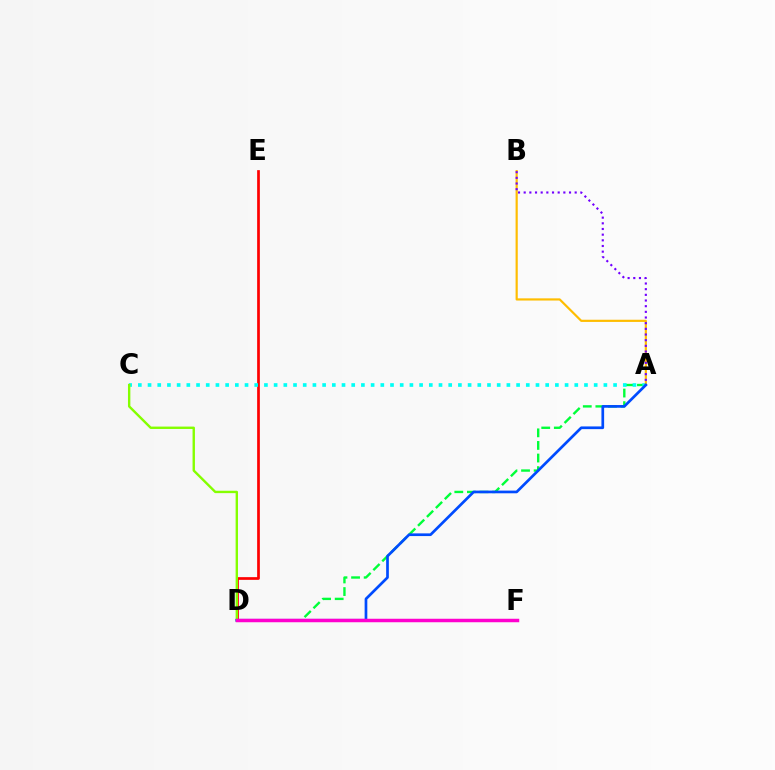{('A', 'D'): [{'color': '#00ff39', 'line_style': 'dashed', 'thickness': 1.71}, {'color': '#004bff', 'line_style': 'solid', 'thickness': 1.94}], ('D', 'E'): [{'color': '#ff0000', 'line_style': 'solid', 'thickness': 1.94}], ('A', 'C'): [{'color': '#00fff6', 'line_style': 'dotted', 'thickness': 2.64}], ('A', 'B'): [{'color': '#ffbd00', 'line_style': 'solid', 'thickness': 1.57}, {'color': '#7200ff', 'line_style': 'dotted', 'thickness': 1.54}], ('C', 'D'): [{'color': '#84ff00', 'line_style': 'solid', 'thickness': 1.72}], ('D', 'F'): [{'color': '#ff00cf', 'line_style': 'solid', 'thickness': 2.51}]}